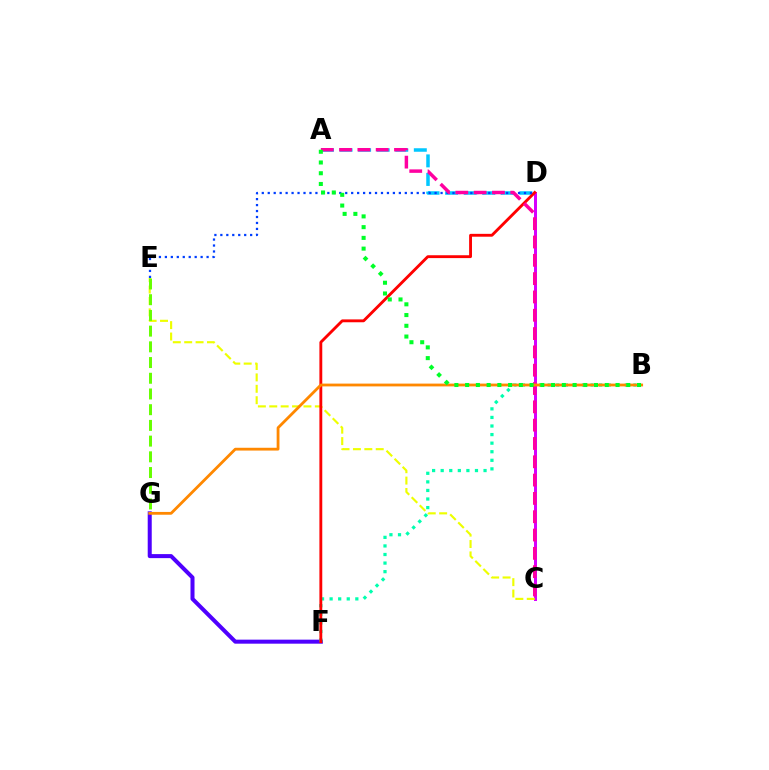{('C', 'D'): [{'color': '#d600ff', 'line_style': 'solid', 'thickness': 2.16}], ('A', 'D'): [{'color': '#00c7ff', 'line_style': 'dashed', 'thickness': 2.52}], ('C', 'E'): [{'color': '#eeff00', 'line_style': 'dashed', 'thickness': 1.55}], ('F', 'G'): [{'color': '#4f00ff', 'line_style': 'solid', 'thickness': 2.9}], ('B', 'F'): [{'color': '#00ffaf', 'line_style': 'dotted', 'thickness': 2.33}], ('E', 'G'): [{'color': '#66ff00', 'line_style': 'dashed', 'thickness': 2.13}], ('D', 'F'): [{'color': '#ff0000', 'line_style': 'solid', 'thickness': 2.06}], ('D', 'E'): [{'color': '#003fff', 'line_style': 'dotted', 'thickness': 1.62}], ('A', 'C'): [{'color': '#ff00a0', 'line_style': 'dashed', 'thickness': 2.49}], ('B', 'G'): [{'color': '#ff8800', 'line_style': 'solid', 'thickness': 2.01}], ('A', 'B'): [{'color': '#00ff27', 'line_style': 'dotted', 'thickness': 2.92}]}